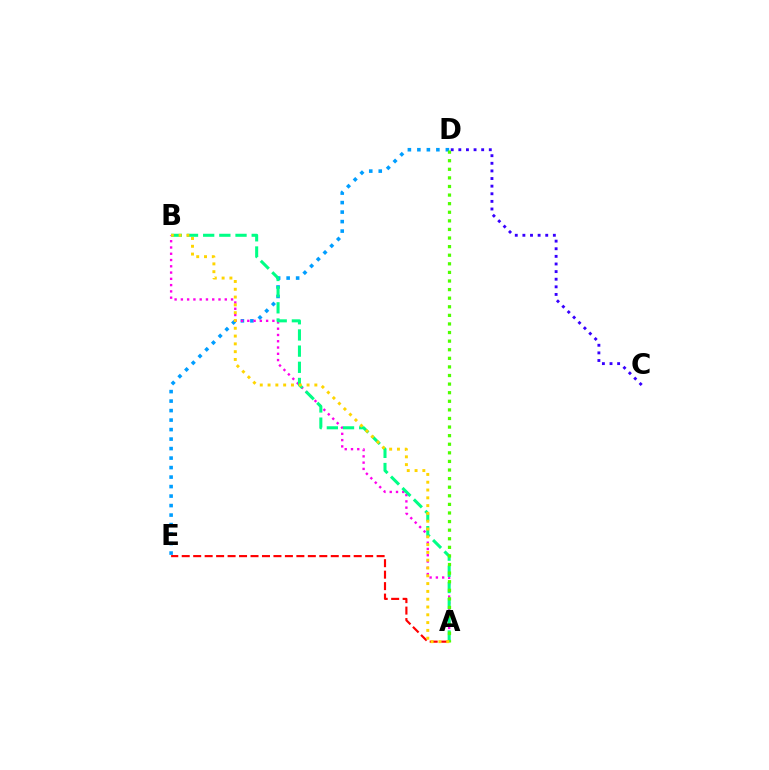{('D', 'E'): [{'color': '#009eff', 'line_style': 'dotted', 'thickness': 2.58}], ('A', 'B'): [{'color': '#ff00ed', 'line_style': 'dotted', 'thickness': 1.7}, {'color': '#00ff86', 'line_style': 'dashed', 'thickness': 2.2}, {'color': '#ffd500', 'line_style': 'dotted', 'thickness': 2.12}], ('A', 'E'): [{'color': '#ff0000', 'line_style': 'dashed', 'thickness': 1.56}], ('A', 'D'): [{'color': '#4fff00', 'line_style': 'dotted', 'thickness': 2.33}], ('C', 'D'): [{'color': '#3700ff', 'line_style': 'dotted', 'thickness': 2.07}]}